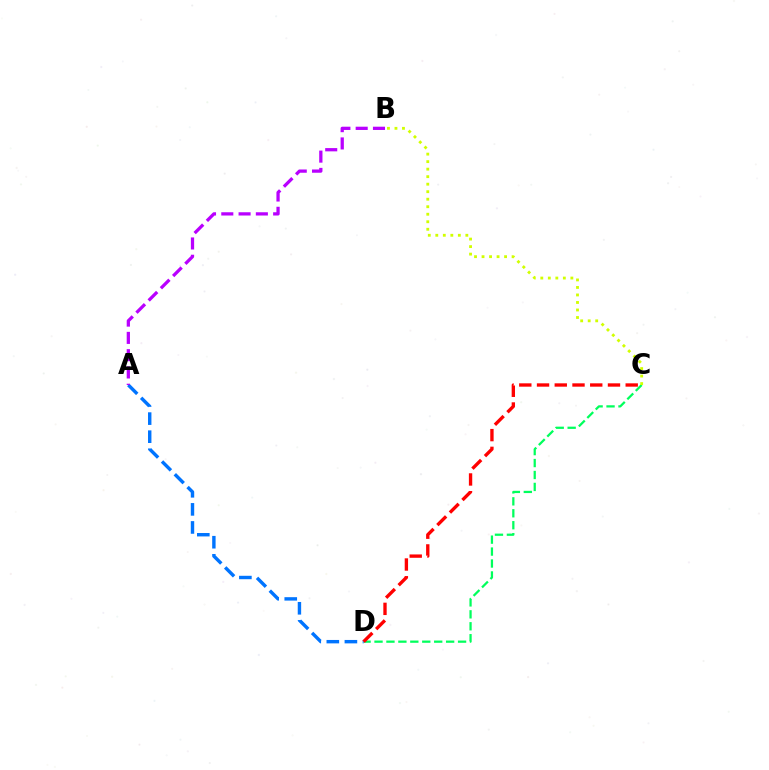{('C', 'D'): [{'color': '#00ff5c', 'line_style': 'dashed', 'thickness': 1.62}, {'color': '#ff0000', 'line_style': 'dashed', 'thickness': 2.41}], ('A', 'D'): [{'color': '#0074ff', 'line_style': 'dashed', 'thickness': 2.46}], ('A', 'B'): [{'color': '#b900ff', 'line_style': 'dashed', 'thickness': 2.35}], ('B', 'C'): [{'color': '#d1ff00', 'line_style': 'dotted', 'thickness': 2.04}]}